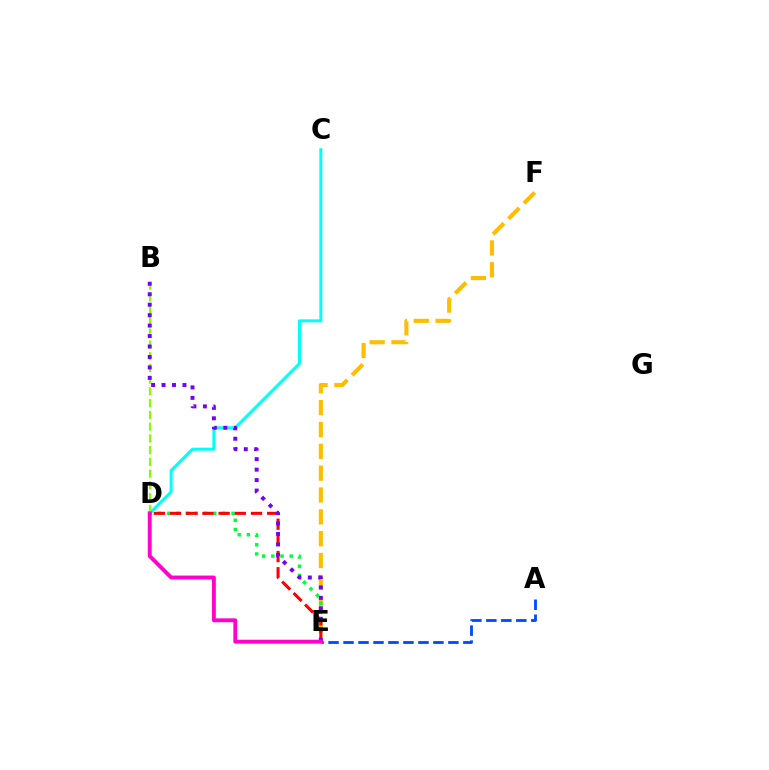{('A', 'E'): [{'color': '#004bff', 'line_style': 'dashed', 'thickness': 2.04}], ('E', 'F'): [{'color': '#ffbd00', 'line_style': 'dashed', 'thickness': 2.97}], ('D', 'E'): [{'color': '#00ff39', 'line_style': 'dotted', 'thickness': 2.49}, {'color': '#ff0000', 'line_style': 'dashed', 'thickness': 2.2}, {'color': '#ff00cf', 'line_style': 'solid', 'thickness': 2.79}], ('C', 'D'): [{'color': '#00fff6', 'line_style': 'solid', 'thickness': 2.15}], ('B', 'D'): [{'color': '#84ff00', 'line_style': 'dashed', 'thickness': 1.6}], ('B', 'E'): [{'color': '#7200ff', 'line_style': 'dotted', 'thickness': 2.84}]}